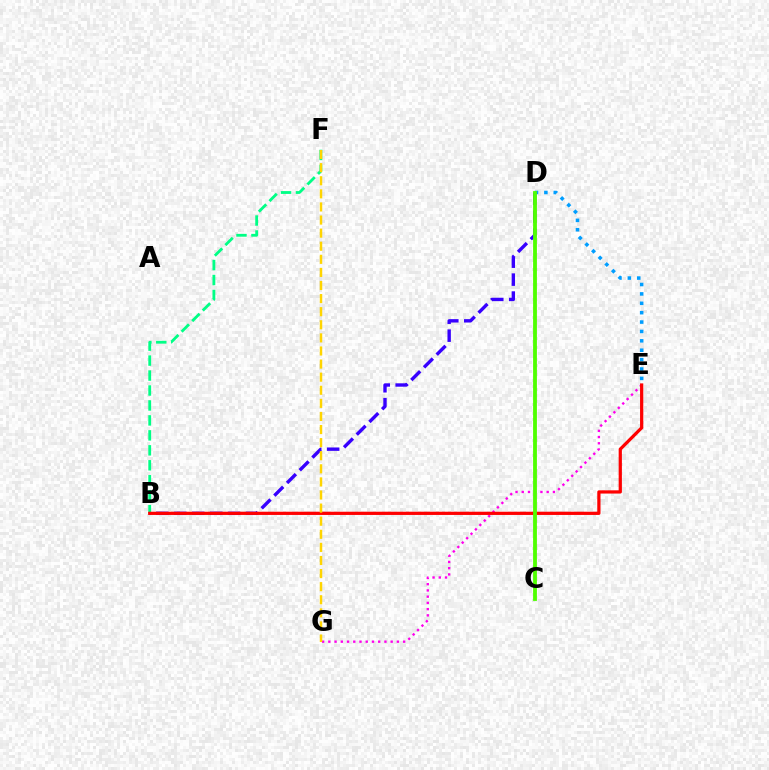{('B', 'D'): [{'color': '#3700ff', 'line_style': 'dashed', 'thickness': 2.44}], ('D', 'E'): [{'color': '#009eff', 'line_style': 'dotted', 'thickness': 2.55}], ('B', 'F'): [{'color': '#00ff86', 'line_style': 'dashed', 'thickness': 2.03}], ('E', 'G'): [{'color': '#ff00ed', 'line_style': 'dotted', 'thickness': 1.69}], ('B', 'E'): [{'color': '#ff0000', 'line_style': 'solid', 'thickness': 2.32}], ('C', 'D'): [{'color': '#4fff00', 'line_style': 'solid', 'thickness': 2.75}], ('F', 'G'): [{'color': '#ffd500', 'line_style': 'dashed', 'thickness': 1.78}]}